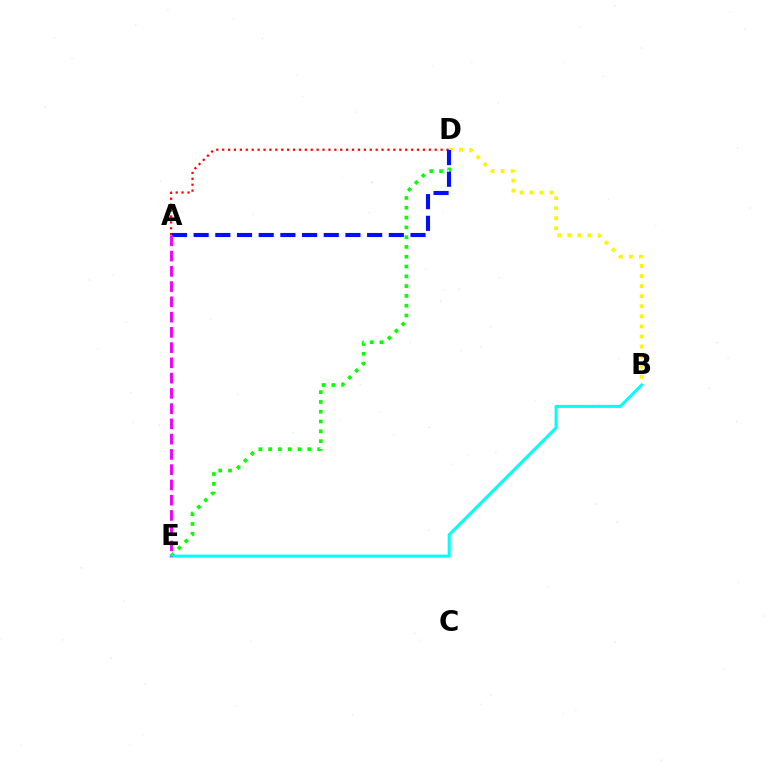{('D', 'E'): [{'color': '#08ff00', 'line_style': 'dotted', 'thickness': 2.66}], ('B', 'D'): [{'color': '#fcf500', 'line_style': 'dotted', 'thickness': 2.73}], ('B', 'E'): [{'color': '#00fff6', 'line_style': 'solid', 'thickness': 2.19}], ('A', 'D'): [{'color': '#ff0000', 'line_style': 'dotted', 'thickness': 1.6}, {'color': '#0010ff', 'line_style': 'dashed', 'thickness': 2.95}], ('A', 'E'): [{'color': '#ee00ff', 'line_style': 'dashed', 'thickness': 2.07}]}